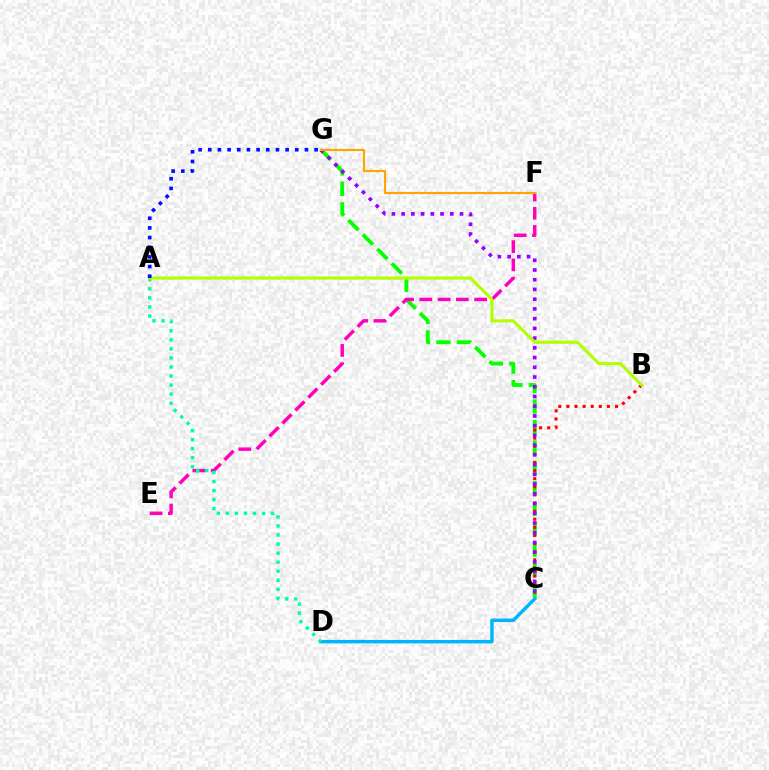{('C', 'G'): [{'color': '#08ff00', 'line_style': 'dashed', 'thickness': 2.78}, {'color': '#9b00ff', 'line_style': 'dotted', 'thickness': 2.64}], ('C', 'D'): [{'color': '#00b5ff', 'line_style': 'solid', 'thickness': 2.48}], ('B', 'C'): [{'color': '#ff0000', 'line_style': 'dotted', 'thickness': 2.2}], ('E', 'F'): [{'color': '#ff00bd', 'line_style': 'dashed', 'thickness': 2.48}], ('A', 'D'): [{'color': '#00ff9d', 'line_style': 'dotted', 'thickness': 2.46}], ('F', 'G'): [{'color': '#ffa500', 'line_style': 'solid', 'thickness': 1.56}], ('A', 'B'): [{'color': '#b3ff00', 'line_style': 'solid', 'thickness': 2.25}], ('A', 'G'): [{'color': '#0010ff', 'line_style': 'dotted', 'thickness': 2.63}]}